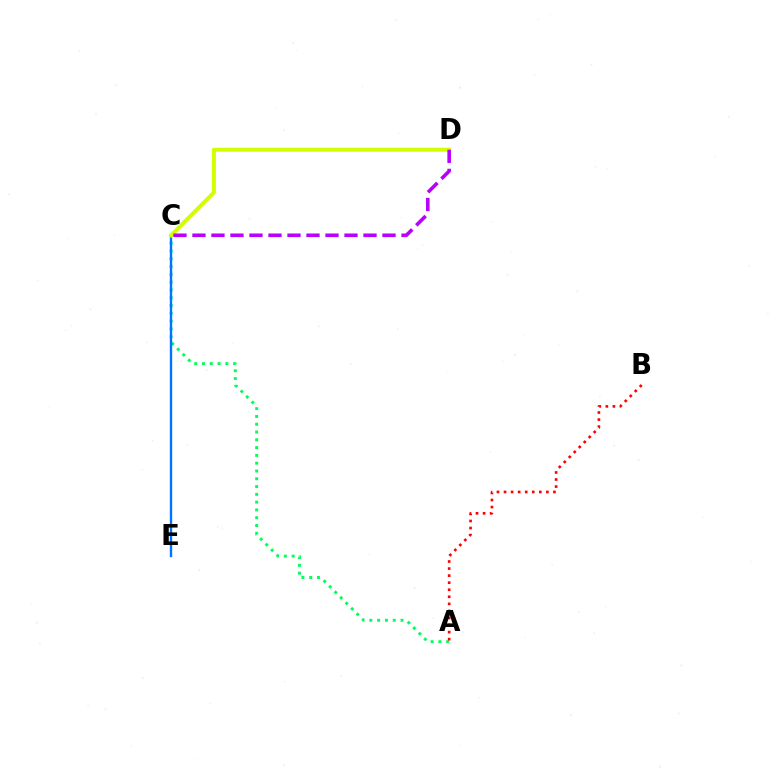{('A', 'C'): [{'color': '#00ff5c', 'line_style': 'dotted', 'thickness': 2.12}], ('C', 'E'): [{'color': '#0074ff', 'line_style': 'solid', 'thickness': 1.72}], ('C', 'D'): [{'color': '#d1ff00', 'line_style': 'solid', 'thickness': 2.87}, {'color': '#b900ff', 'line_style': 'dashed', 'thickness': 2.58}], ('A', 'B'): [{'color': '#ff0000', 'line_style': 'dotted', 'thickness': 1.92}]}